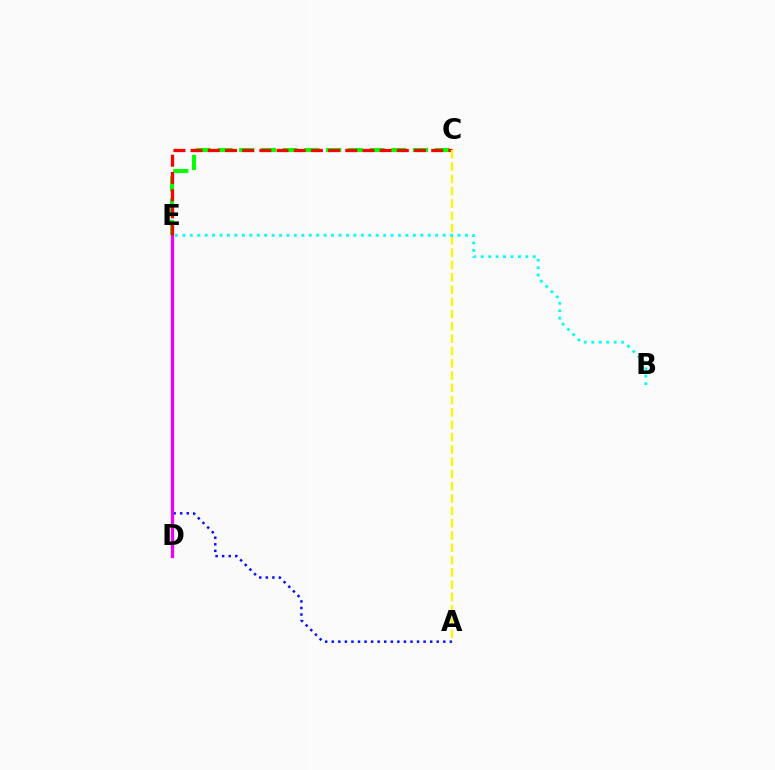{('A', 'E'): [{'color': '#0010ff', 'line_style': 'dotted', 'thickness': 1.78}], ('C', 'E'): [{'color': '#08ff00', 'line_style': 'dashed', 'thickness': 2.95}, {'color': '#ff0000', 'line_style': 'dashed', 'thickness': 2.33}], ('D', 'E'): [{'color': '#ee00ff', 'line_style': 'solid', 'thickness': 2.32}], ('A', 'C'): [{'color': '#fcf500', 'line_style': 'dashed', 'thickness': 1.67}], ('B', 'E'): [{'color': '#00fff6', 'line_style': 'dotted', 'thickness': 2.02}]}